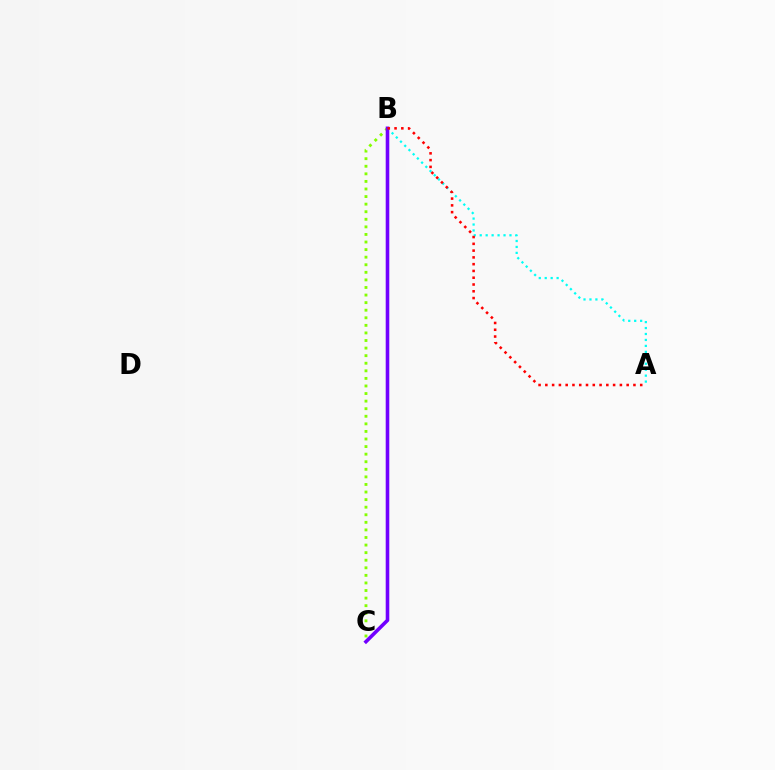{('A', 'B'): [{'color': '#00fff6', 'line_style': 'dotted', 'thickness': 1.62}, {'color': '#ff0000', 'line_style': 'dotted', 'thickness': 1.84}], ('B', 'C'): [{'color': '#84ff00', 'line_style': 'dotted', 'thickness': 2.06}, {'color': '#7200ff', 'line_style': 'solid', 'thickness': 2.59}]}